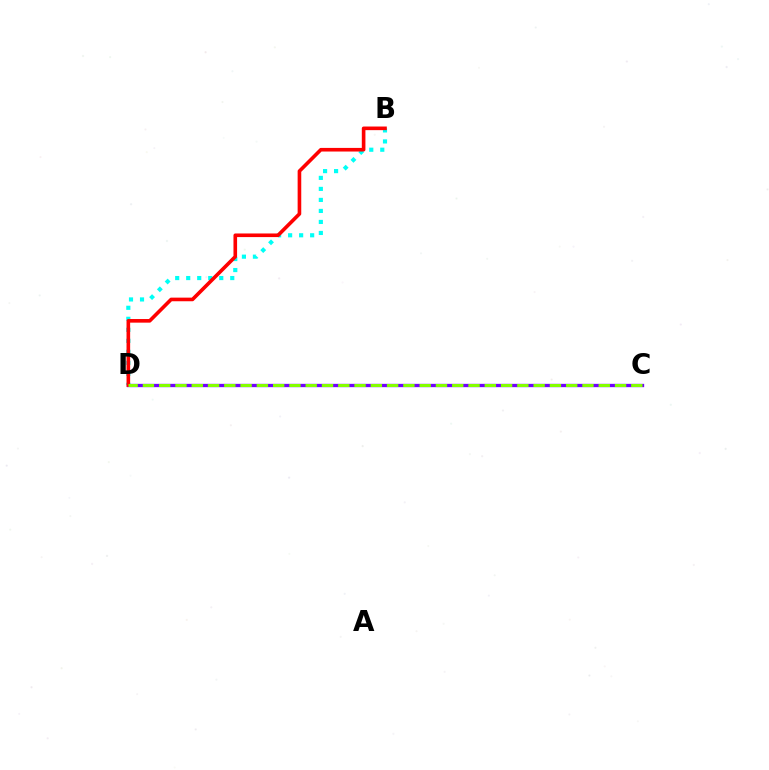{('C', 'D'): [{'color': '#7200ff', 'line_style': 'solid', 'thickness': 2.39}, {'color': '#84ff00', 'line_style': 'dashed', 'thickness': 2.21}], ('B', 'D'): [{'color': '#00fff6', 'line_style': 'dotted', 'thickness': 2.99}, {'color': '#ff0000', 'line_style': 'solid', 'thickness': 2.61}]}